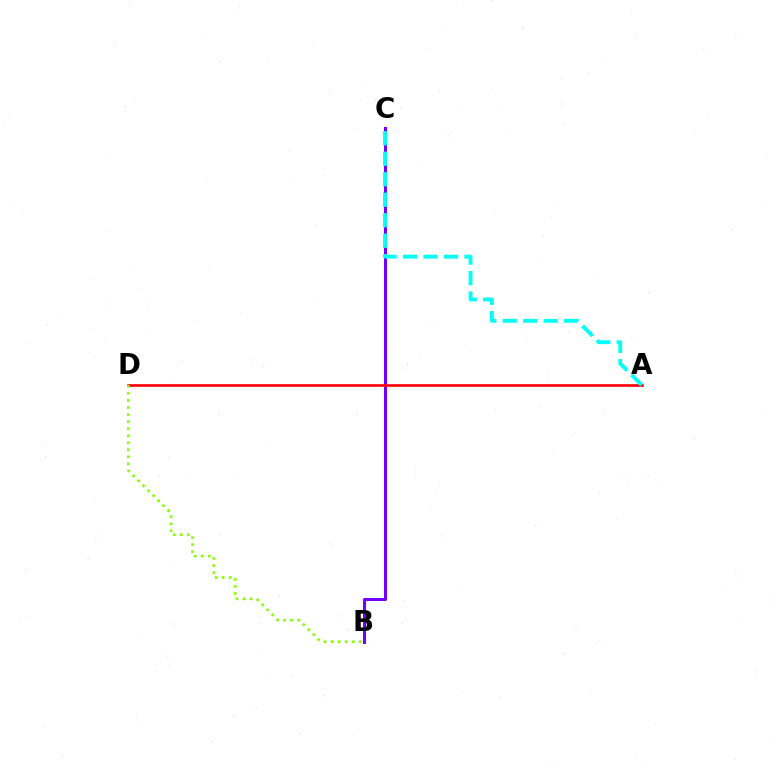{('B', 'C'): [{'color': '#7200ff', 'line_style': 'solid', 'thickness': 2.17}], ('A', 'D'): [{'color': '#ff0000', 'line_style': 'solid', 'thickness': 1.9}], ('A', 'C'): [{'color': '#00fff6', 'line_style': 'dashed', 'thickness': 2.78}], ('B', 'D'): [{'color': '#84ff00', 'line_style': 'dotted', 'thickness': 1.92}]}